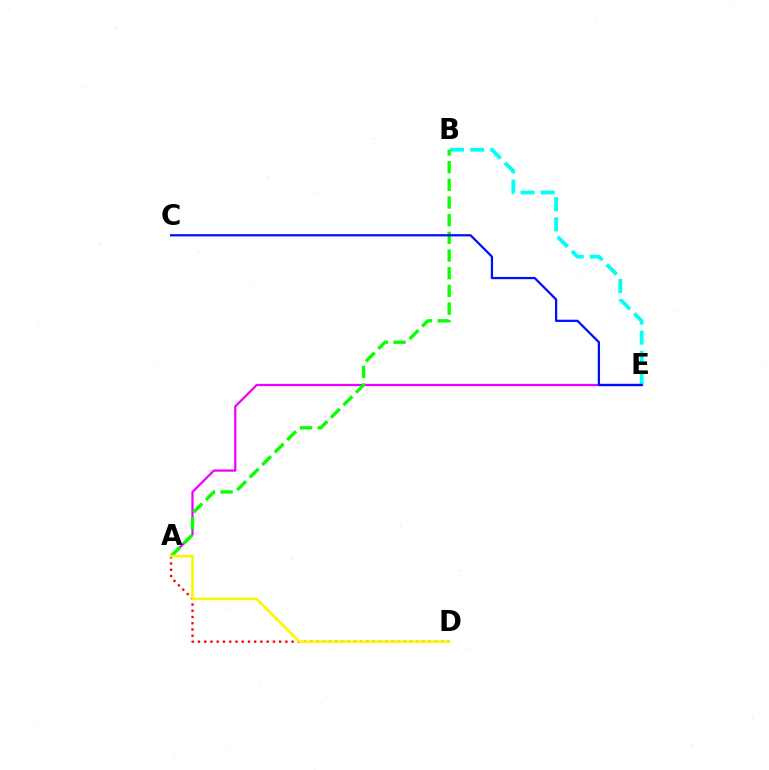{('A', 'E'): [{'color': '#ee00ff', 'line_style': 'solid', 'thickness': 1.63}], ('A', 'D'): [{'color': '#ff0000', 'line_style': 'dotted', 'thickness': 1.69}, {'color': '#fcf500', 'line_style': 'solid', 'thickness': 1.84}], ('B', 'E'): [{'color': '#00fff6', 'line_style': 'dashed', 'thickness': 2.74}], ('A', 'B'): [{'color': '#08ff00', 'line_style': 'dashed', 'thickness': 2.4}], ('C', 'E'): [{'color': '#0010ff', 'line_style': 'solid', 'thickness': 1.63}]}